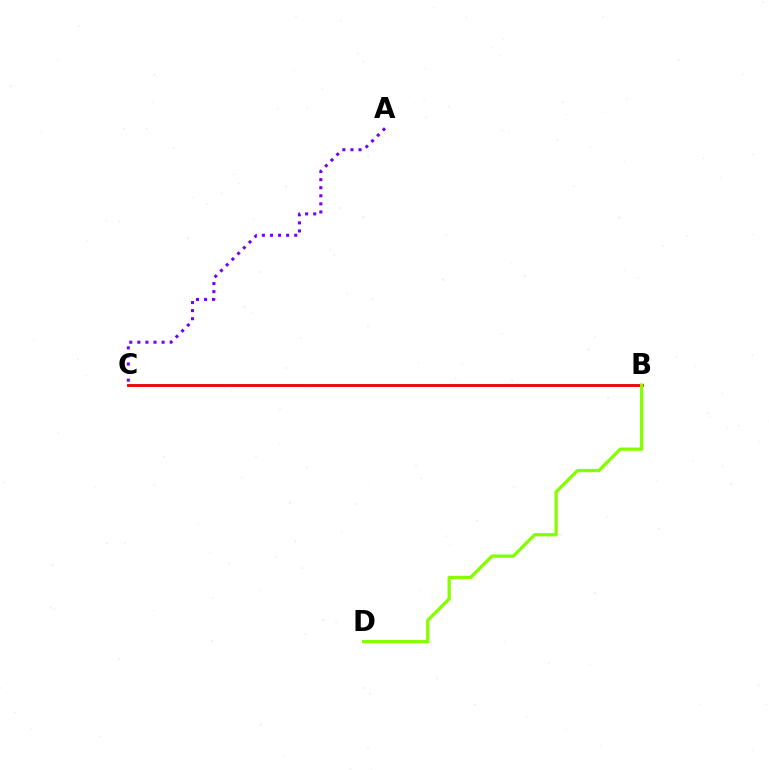{('B', 'C'): [{'color': '#00fff6', 'line_style': 'solid', 'thickness': 2.2}, {'color': '#ff0000', 'line_style': 'solid', 'thickness': 2.04}], ('B', 'D'): [{'color': '#84ff00', 'line_style': 'solid', 'thickness': 2.35}], ('A', 'C'): [{'color': '#7200ff', 'line_style': 'dotted', 'thickness': 2.19}]}